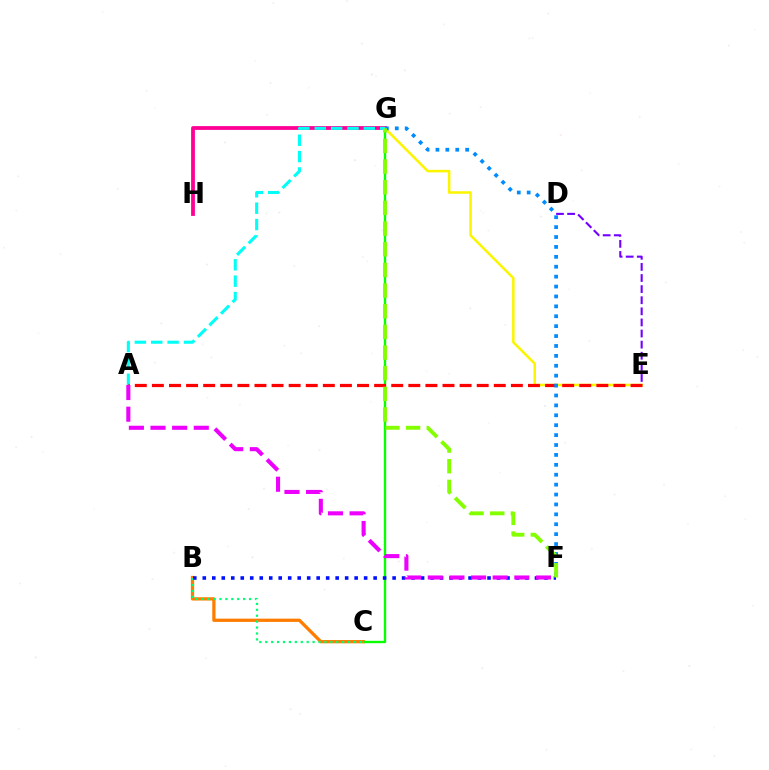{('B', 'C'): [{'color': '#ff7c00', 'line_style': 'solid', 'thickness': 2.35}, {'color': '#00ff74', 'line_style': 'dotted', 'thickness': 1.61}], ('C', 'G'): [{'color': '#08ff00', 'line_style': 'solid', 'thickness': 1.7}], ('E', 'G'): [{'color': '#fcf500', 'line_style': 'solid', 'thickness': 1.82}], ('G', 'H'): [{'color': '#ff0094', 'line_style': 'solid', 'thickness': 2.73}], ('A', 'G'): [{'color': '#00fff6', 'line_style': 'dashed', 'thickness': 2.22}], ('A', 'E'): [{'color': '#ff0000', 'line_style': 'dashed', 'thickness': 2.32}], ('B', 'F'): [{'color': '#0010ff', 'line_style': 'dotted', 'thickness': 2.58}], ('F', 'G'): [{'color': '#008cff', 'line_style': 'dotted', 'thickness': 2.69}, {'color': '#84ff00', 'line_style': 'dashed', 'thickness': 2.81}], ('A', 'F'): [{'color': '#ee00ff', 'line_style': 'dashed', 'thickness': 2.94}], ('D', 'E'): [{'color': '#7200ff', 'line_style': 'dashed', 'thickness': 1.51}]}